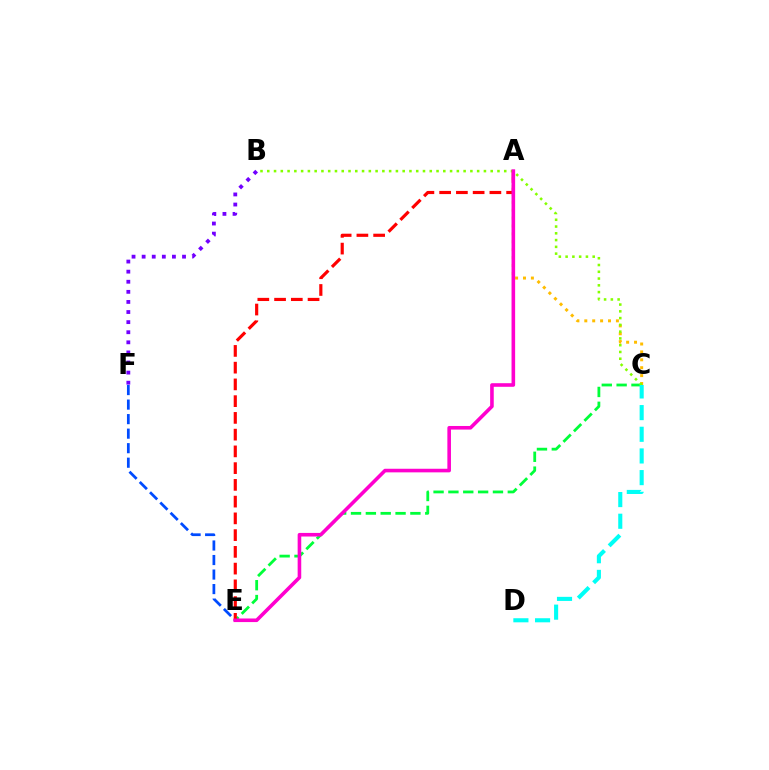{('E', 'F'): [{'color': '#004bff', 'line_style': 'dashed', 'thickness': 1.97}], ('A', 'C'): [{'color': '#ffbd00', 'line_style': 'dotted', 'thickness': 2.15}], ('C', 'E'): [{'color': '#00ff39', 'line_style': 'dashed', 'thickness': 2.02}], ('A', 'E'): [{'color': '#ff0000', 'line_style': 'dashed', 'thickness': 2.27}, {'color': '#ff00cf', 'line_style': 'solid', 'thickness': 2.59}], ('B', 'C'): [{'color': '#84ff00', 'line_style': 'dotted', 'thickness': 1.84}], ('B', 'F'): [{'color': '#7200ff', 'line_style': 'dotted', 'thickness': 2.74}], ('C', 'D'): [{'color': '#00fff6', 'line_style': 'dashed', 'thickness': 2.94}]}